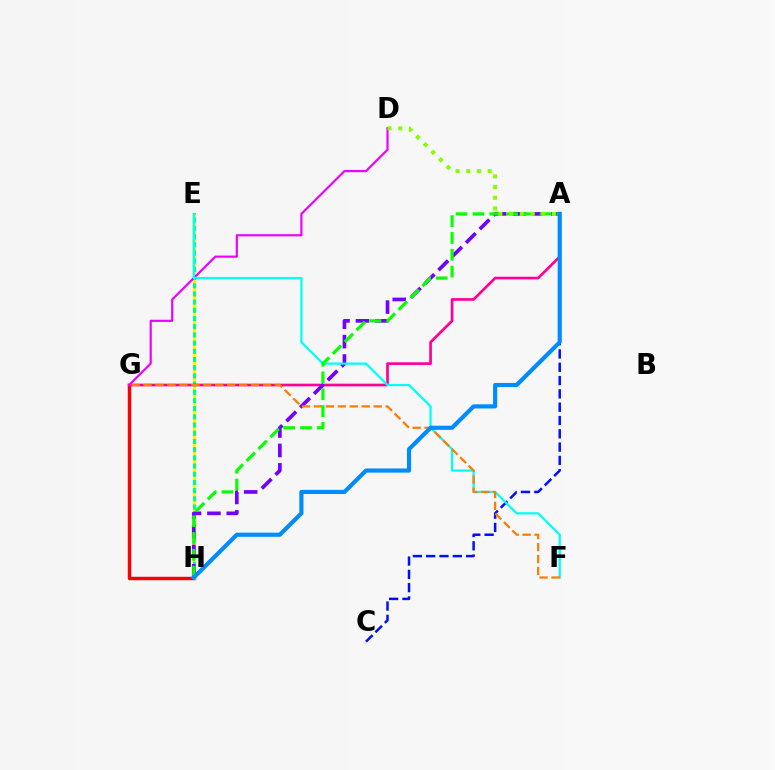{('G', 'H'): [{'color': '#ff0000', 'line_style': 'solid', 'thickness': 2.47}], ('E', 'H'): [{'color': '#00ff74', 'line_style': 'solid', 'thickness': 2.14}, {'color': '#fcf500', 'line_style': 'dotted', 'thickness': 2.23}], ('A', 'C'): [{'color': '#0010ff', 'line_style': 'dashed', 'thickness': 1.81}], ('A', 'G'): [{'color': '#ff0094', 'line_style': 'solid', 'thickness': 1.93}], ('A', 'H'): [{'color': '#7200ff', 'line_style': 'dashed', 'thickness': 2.63}, {'color': '#08ff00', 'line_style': 'dashed', 'thickness': 2.28}, {'color': '#008cff', 'line_style': 'solid', 'thickness': 2.99}], ('D', 'G'): [{'color': '#ee00ff', 'line_style': 'solid', 'thickness': 1.57}], ('E', 'F'): [{'color': '#00fff6', 'line_style': 'solid', 'thickness': 1.62}], ('F', 'G'): [{'color': '#ff7c00', 'line_style': 'dashed', 'thickness': 1.62}], ('A', 'D'): [{'color': '#84ff00', 'line_style': 'dotted', 'thickness': 2.91}]}